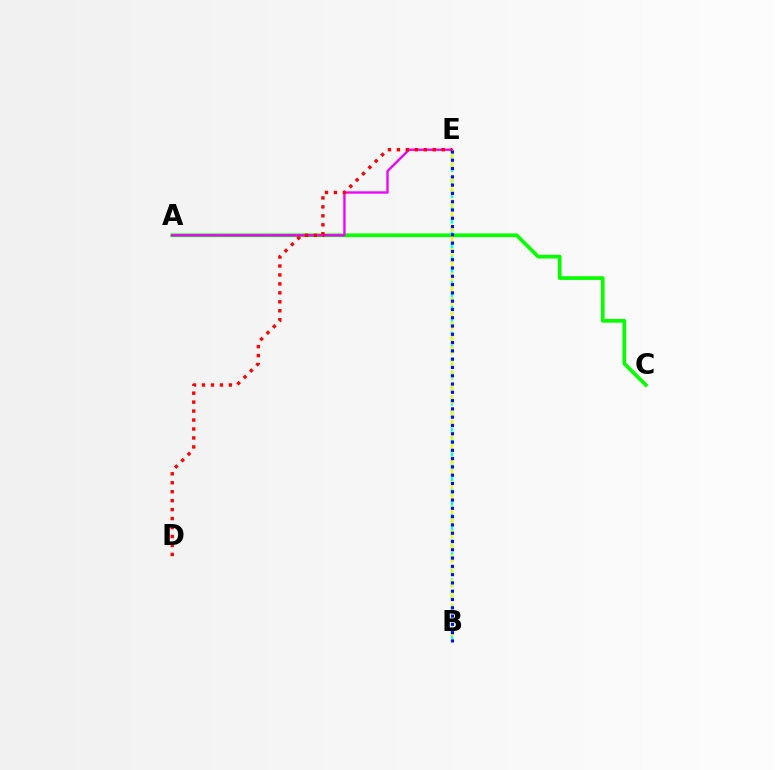{('A', 'C'): [{'color': '#08ff00', 'line_style': 'solid', 'thickness': 2.67}], ('B', 'E'): [{'color': '#00fff6', 'line_style': 'dashed', 'thickness': 1.76}, {'color': '#fcf500', 'line_style': 'dashed', 'thickness': 1.66}, {'color': '#0010ff', 'line_style': 'dotted', 'thickness': 2.25}], ('A', 'E'): [{'color': '#ee00ff', 'line_style': 'solid', 'thickness': 1.68}], ('D', 'E'): [{'color': '#ff0000', 'line_style': 'dotted', 'thickness': 2.43}]}